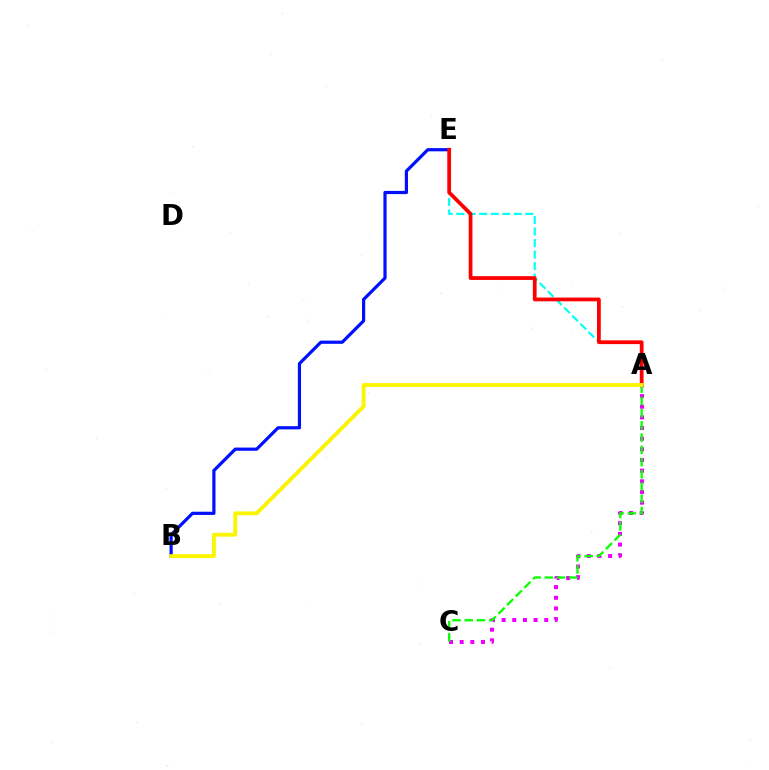{('A', 'C'): [{'color': '#ee00ff', 'line_style': 'dotted', 'thickness': 2.9}, {'color': '#08ff00', 'line_style': 'dashed', 'thickness': 1.66}], ('A', 'E'): [{'color': '#00fff6', 'line_style': 'dashed', 'thickness': 1.56}, {'color': '#ff0000', 'line_style': 'solid', 'thickness': 2.71}], ('B', 'E'): [{'color': '#0010ff', 'line_style': 'solid', 'thickness': 2.31}], ('A', 'B'): [{'color': '#fcf500', 'line_style': 'solid', 'thickness': 2.77}]}